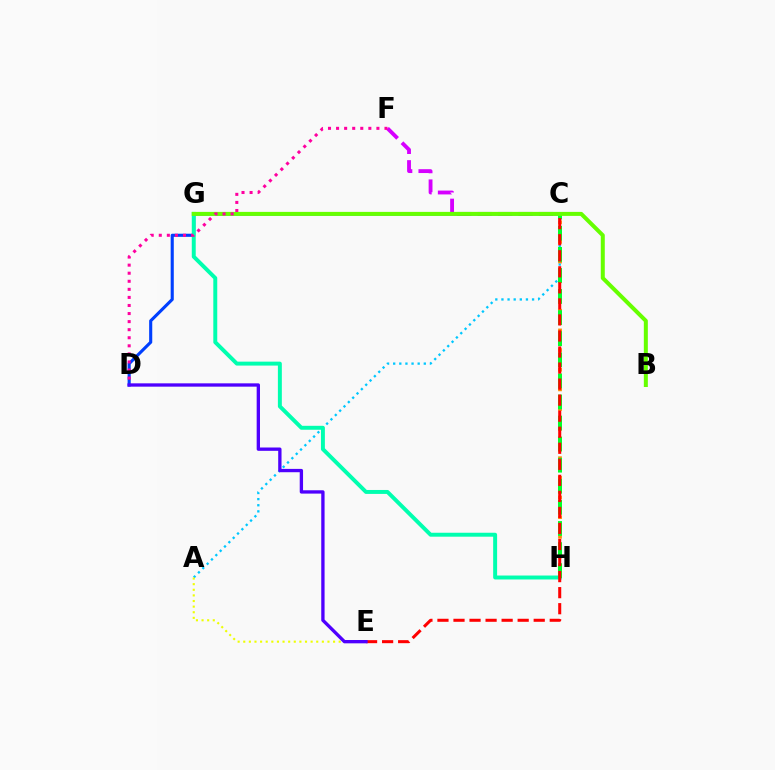{('C', 'H'): [{'color': '#ff8800', 'line_style': 'dotted', 'thickness': 2.67}, {'color': '#00ff27', 'line_style': 'dashed', 'thickness': 2.86}], ('A', 'C'): [{'color': '#00c7ff', 'line_style': 'dotted', 'thickness': 1.66}], ('C', 'F'): [{'color': '#d600ff', 'line_style': 'dashed', 'thickness': 2.77}], ('C', 'D'): [{'color': '#003fff', 'line_style': 'solid', 'thickness': 2.24}], ('G', 'H'): [{'color': '#00ffaf', 'line_style': 'solid', 'thickness': 2.84}], ('A', 'E'): [{'color': '#eeff00', 'line_style': 'dotted', 'thickness': 1.53}], ('B', 'G'): [{'color': '#66ff00', 'line_style': 'solid', 'thickness': 2.89}], ('D', 'F'): [{'color': '#ff00a0', 'line_style': 'dotted', 'thickness': 2.19}], ('C', 'E'): [{'color': '#ff0000', 'line_style': 'dashed', 'thickness': 2.18}], ('D', 'E'): [{'color': '#4f00ff', 'line_style': 'solid', 'thickness': 2.39}]}